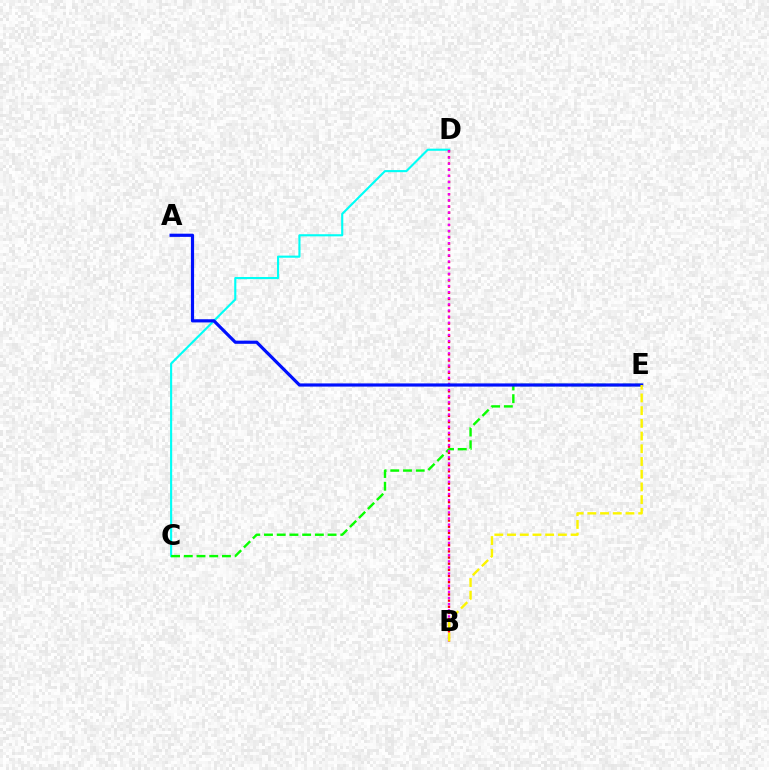{('C', 'D'): [{'color': '#00fff6', 'line_style': 'solid', 'thickness': 1.53}], ('C', 'E'): [{'color': '#08ff00', 'line_style': 'dashed', 'thickness': 1.73}], ('B', 'D'): [{'color': '#ff0000', 'line_style': 'dotted', 'thickness': 1.67}, {'color': '#ee00ff', 'line_style': 'dotted', 'thickness': 1.66}], ('A', 'E'): [{'color': '#0010ff', 'line_style': 'solid', 'thickness': 2.29}], ('B', 'E'): [{'color': '#fcf500', 'line_style': 'dashed', 'thickness': 1.73}]}